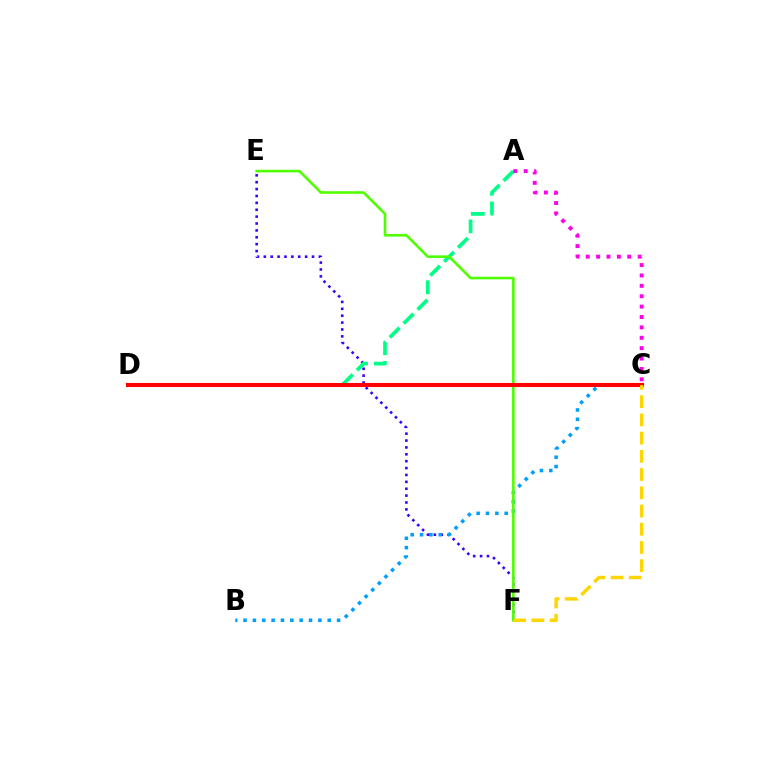{('E', 'F'): [{'color': '#3700ff', 'line_style': 'dotted', 'thickness': 1.87}, {'color': '#4fff00', 'line_style': 'solid', 'thickness': 1.87}], ('A', 'D'): [{'color': '#00ff86', 'line_style': 'dashed', 'thickness': 2.67}], ('B', 'C'): [{'color': '#009eff', 'line_style': 'dotted', 'thickness': 2.54}], ('A', 'C'): [{'color': '#ff00ed', 'line_style': 'dotted', 'thickness': 2.82}], ('C', 'D'): [{'color': '#ff0000', 'line_style': 'solid', 'thickness': 2.94}], ('C', 'F'): [{'color': '#ffd500', 'line_style': 'dashed', 'thickness': 2.48}]}